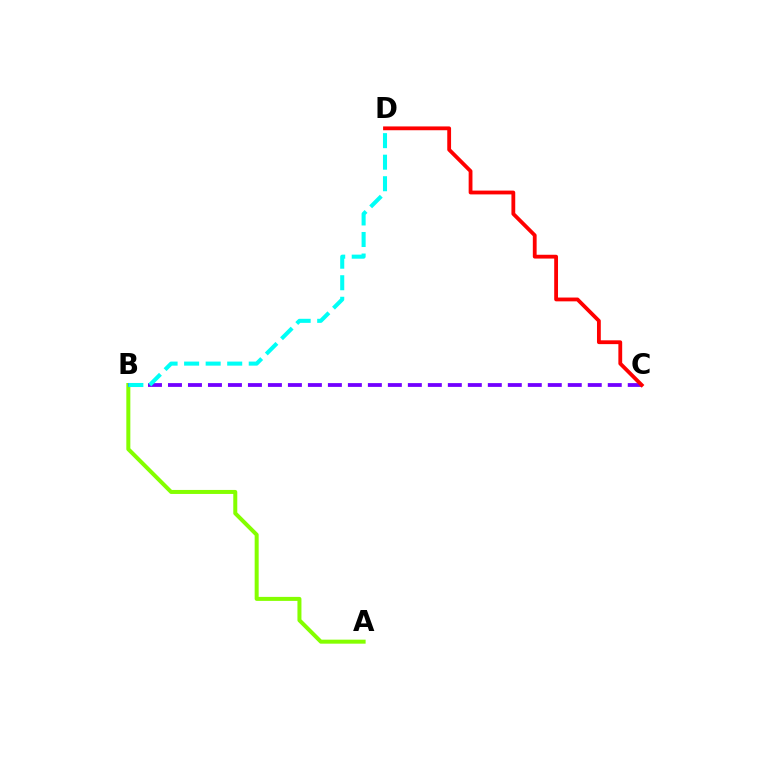{('A', 'B'): [{'color': '#84ff00', 'line_style': 'solid', 'thickness': 2.88}], ('B', 'C'): [{'color': '#7200ff', 'line_style': 'dashed', 'thickness': 2.72}], ('B', 'D'): [{'color': '#00fff6', 'line_style': 'dashed', 'thickness': 2.93}], ('C', 'D'): [{'color': '#ff0000', 'line_style': 'solid', 'thickness': 2.74}]}